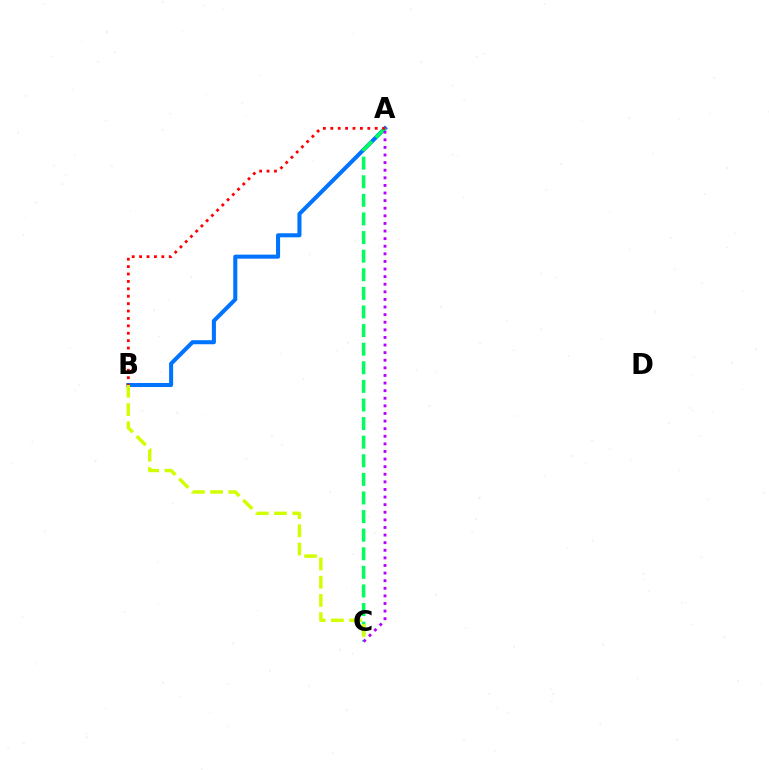{('A', 'B'): [{'color': '#0074ff', 'line_style': 'solid', 'thickness': 2.92}, {'color': '#ff0000', 'line_style': 'dotted', 'thickness': 2.01}], ('A', 'C'): [{'color': '#00ff5c', 'line_style': 'dashed', 'thickness': 2.53}, {'color': '#b900ff', 'line_style': 'dotted', 'thickness': 2.07}], ('B', 'C'): [{'color': '#d1ff00', 'line_style': 'dashed', 'thickness': 2.47}]}